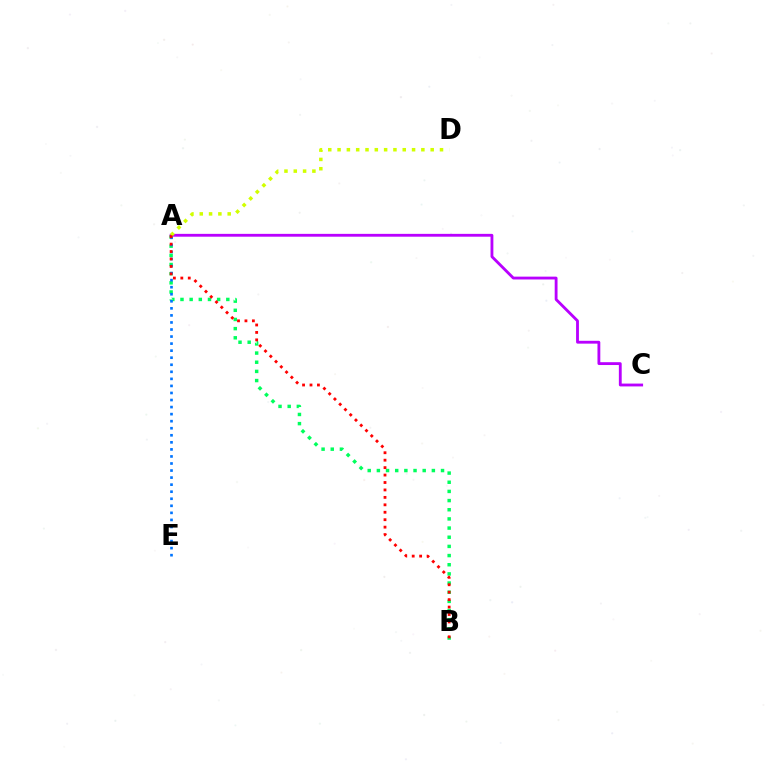{('A', 'B'): [{'color': '#00ff5c', 'line_style': 'dotted', 'thickness': 2.49}, {'color': '#ff0000', 'line_style': 'dotted', 'thickness': 2.02}], ('A', 'C'): [{'color': '#b900ff', 'line_style': 'solid', 'thickness': 2.04}], ('A', 'E'): [{'color': '#0074ff', 'line_style': 'dotted', 'thickness': 1.92}], ('A', 'D'): [{'color': '#d1ff00', 'line_style': 'dotted', 'thickness': 2.53}]}